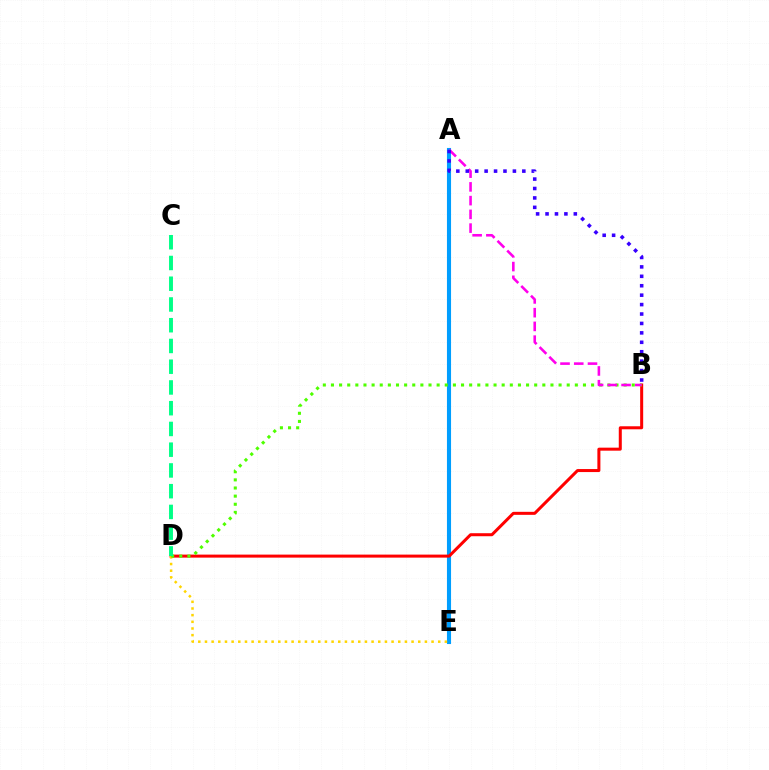{('A', 'E'): [{'color': '#009eff', 'line_style': 'solid', 'thickness': 2.95}], ('B', 'D'): [{'color': '#ff0000', 'line_style': 'solid', 'thickness': 2.17}, {'color': '#4fff00', 'line_style': 'dotted', 'thickness': 2.21}], ('D', 'E'): [{'color': '#ffd500', 'line_style': 'dotted', 'thickness': 1.81}], ('C', 'D'): [{'color': '#00ff86', 'line_style': 'dashed', 'thickness': 2.82}], ('A', 'B'): [{'color': '#ff00ed', 'line_style': 'dashed', 'thickness': 1.87}, {'color': '#3700ff', 'line_style': 'dotted', 'thickness': 2.56}]}